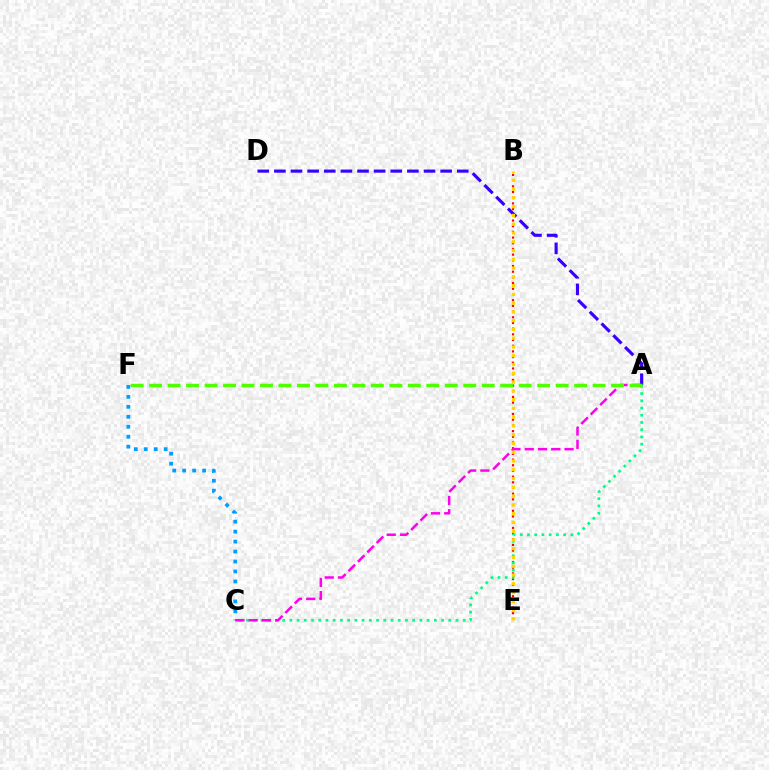{('B', 'E'): [{'color': '#ff0000', 'line_style': 'dotted', 'thickness': 1.55}, {'color': '#ffd500', 'line_style': 'dotted', 'thickness': 2.38}], ('C', 'F'): [{'color': '#009eff', 'line_style': 'dotted', 'thickness': 2.71}], ('A', 'D'): [{'color': '#3700ff', 'line_style': 'dashed', 'thickness': 2.26}], ('A', 'C'): [{'color': '#00ff86', 'line_style': 'dotted', 'thickness': 1.96}, {'color': '#ff00ed', 'line_style': 'dashed', 'thickness': 1.8}], ('A', 'F'): [{'color': '#4fff00', 'line_style': 'dashed', 'thickness': 2.51}]}